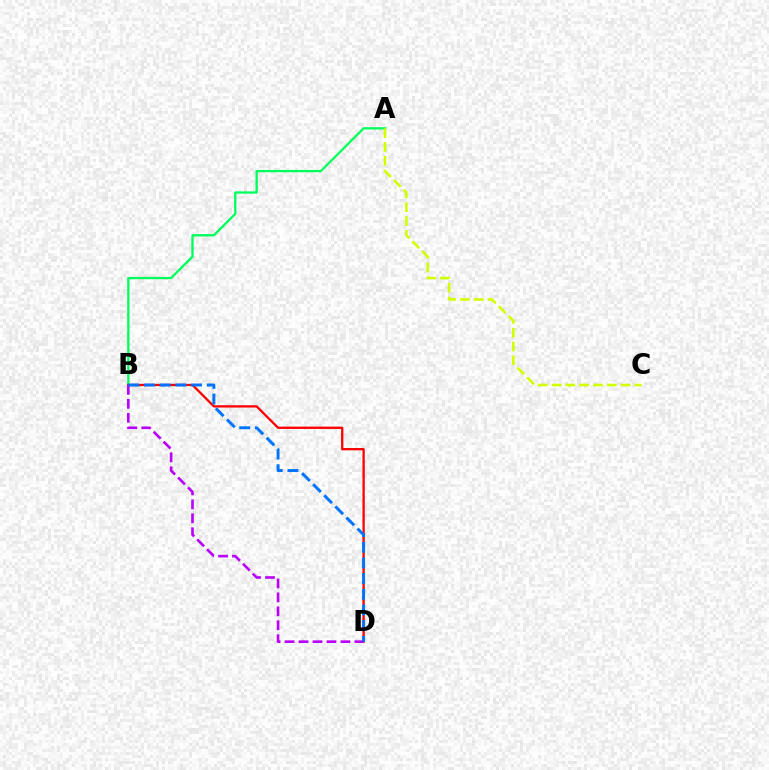{('A', 'B'): [{'color': '#00ff5c', 'line_style': 'solid', 'thickness': 1.66}], ('A', 'C'): [{'color': '#d1ff00', 'line_style': 'dashed', 'thickness': 1.88}], ('B', 'D'): [{'color': '#ff0000', 'line_style': 'solid', 'thickness': 1.66}, {'color': '#b900ff', 'line_style': 'dashed', 'thickness': 1.9}, {'color': '#0074ff', 'line_style': 'dashed', 'thickness': 2.13}]}